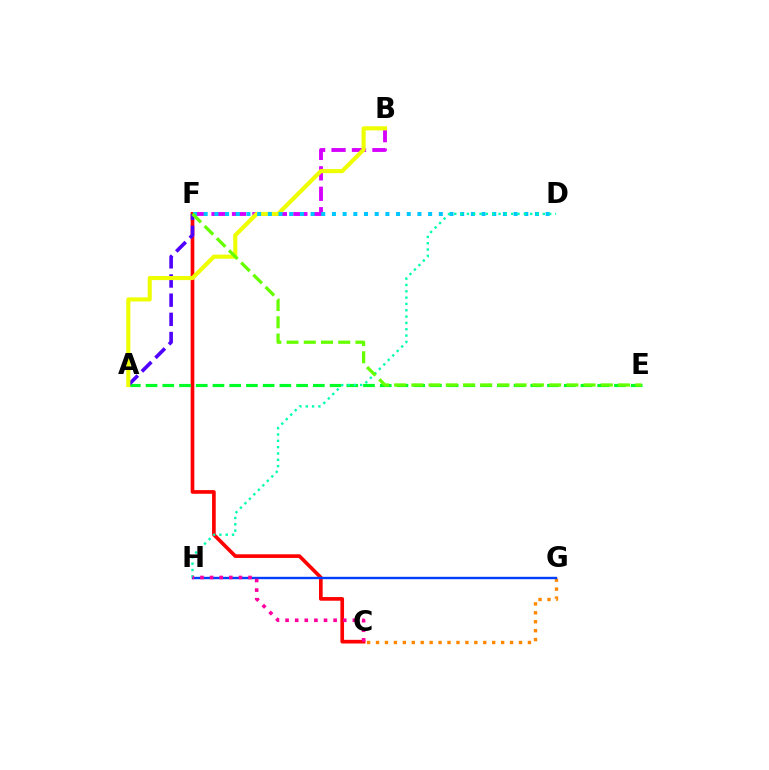{('B', 'F'): [{'color': '#d600ff', 'line_style': 'dashed', 'thickness': 2.78}], ('C', 'F'): [{'color': '#ff0000', 'line_style': 'solid', 'thickness': 2.64}], ('C', 'G'): [{'color': '#ff8800', 'line_style': 'dotted', 'thickness': 2.43}], ('G', 'H'): [{'color': '#003fff', 'line_style': 'solid', 'thickness': 1.71}], ('A', 'E'): [{'color': '#00ff27', 'line_style': 'dashed', 'thickness': 2.27}], ('A', 'F'): [{'color': '#4f00ff', 'line_style': 'dashed', 'thickness': 2.6}], ('A', 'B'): [{'color': '#eeff00', 'line_style': 'solid', 'thickness': 2.95}], ('D', 'F'): [{'color': '#00c7ff', 'line_style': 'dotted', 'thickness': 2.9}], ('D', 'H'): [{'color': '#00ffaf', 'line_style': 'dotted', 'thickness': 1.72}], ('E', 'F'): [{'color': '#66ff00', 'line_style': 'dashed', 'thickness': 2.34}], ('C', 'H'): [{'color': '#ff00a0', 'line_style': 'dotted', 'thickness': 2.61}]}